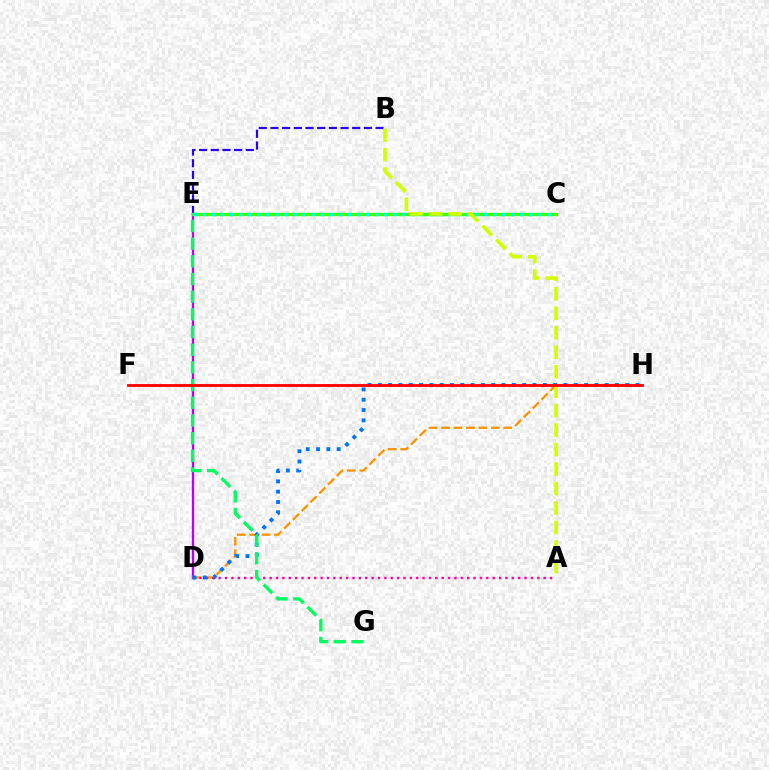{('B', 'E'): [{'color': '#2500ff', 'line_style': 'dashed', 'thickness': 1.59}], ('D', 'E'): [{'color': '#b900ff', 'line_style': 'solid', 'thickness': 1.69}], ('D', 'H'): [{'color': '#ff9400', 'line_style': 'dashed', 'thickness': 1.69}, {'color': '#0074ff', 'line_style': 'dotted', 'thickness': 2.8}], ('A', 'D'): [{'color': '#ff00ac', 'line_style': 'dotted', 'thickness': 1.73}], ('C', 'E'): [{'color': '#3dff00', 'line_style': 'solid', 'thickness': 2.42}, {'color': '#00fff6', 'line_style': 'dotted', 'thickness': 2.47}], ('E', 'G'): [{'color': '#00ff5c', 'line_style': 'dashed', 'thickness': 2.4}], ('A', 'B'): [{'color': '#d1ff00', 'line_style': 'dashed', 'thickness': 2.65}], ('F', 'H'): [{'color': '#ff0000', 'line_style': 'solid', 'thickness': 2.04}]}